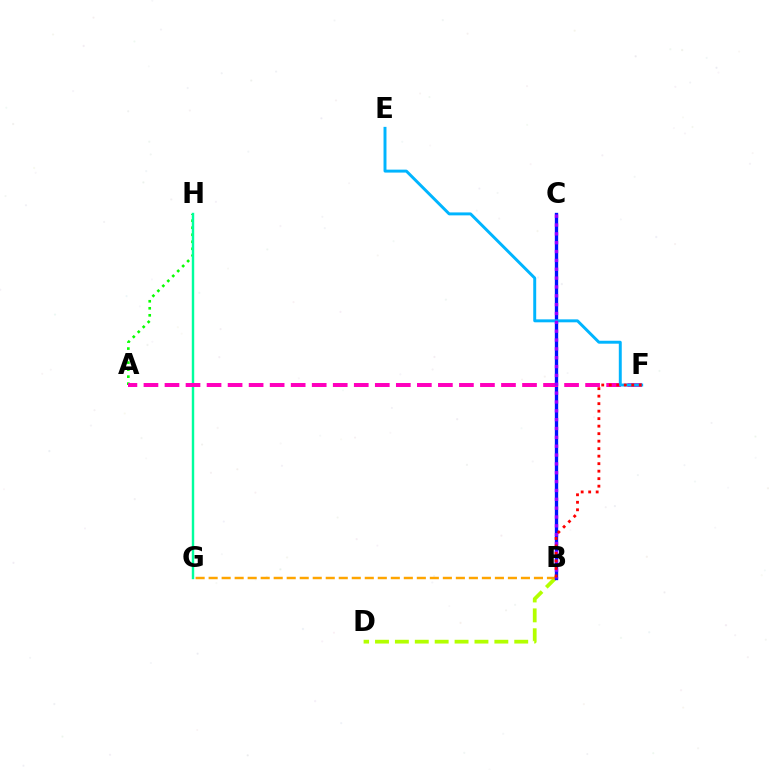{('A', 'H'): [{'color': '#08ff00', 'line_style': 'dotted', 'thickness': 1.91}], ('B', 'D'): [{'color': '#b3ff00', 'line_style': 'dashed', 'thickness': 2.7}], ('G', 'H'): [{'color': '#00ff9d', 'line_style': 'solid', 'thickness': 1.75}], ('B', 'G'): [{'color': '#ffa500', 'line_style': 'dashed', 'thickness': 1.77}], ('B', 'C'): [{'color': '#0010ff', 'line_style': 'solid', 'thickness': 2.4}, {'color': '#9b00ff', 'line_style': 'dotted', 'thickness': 2.4}], ('A', 'F'): [{'color': '#ff00bd', 'line_style': 'dashed', 'thickness': 2.86}], ('E', 'F'): [{'color': '#00b5ff', 'line_style': 'solid', 'thickness': 2.12}], ('B', 'F'): [{'color': '#ff0000', 'line_style': 'dotted', 'thickness': 2.04}]}